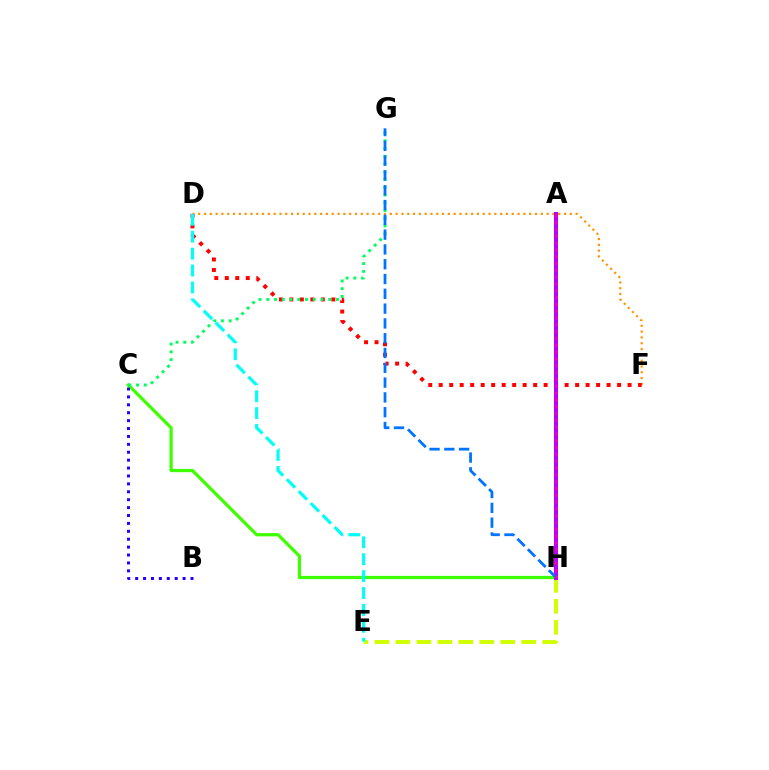{('C', 'H'): [{'color': '#3dff00', 'line_style': 'solid', 'thickness': 2.32}], ('E', 'H'): [{'color': '#d1ff00', 'line_style': 'dashed', 'thickness': 2.85}], ('D', 'F'): [{'color': '#ff9400', 'line_style': 'dotted', 'thickness': 1.58}, {'color': '#ff0000', 'line_style': 'dotted', 'thickness': 2.85}], ('C', 'G'): [{'color': '#00ff5c', 'line_style': 'dotted', 'thickness': 2.1}], ('A', 'H'): [{'color': '#b900ff', 'line_style': 'solid', 'thickness': 2.89}, {'color': '#ff00ac', 'line_style': 'dotted', 'thickness': 1.85}], ('G', 'H'): [{'color': '#0074ff', 'line_style': 'dashed', 'thickness': 2.01}], ('B', 'C'): [{'color': '#2500ff', 'line_style': 'dotted', 'thickness': 2.15}], ('D', 'E'): [{'color': '#00fff6', 'line_style': 'dashed', 'thickness': 2.3}]}